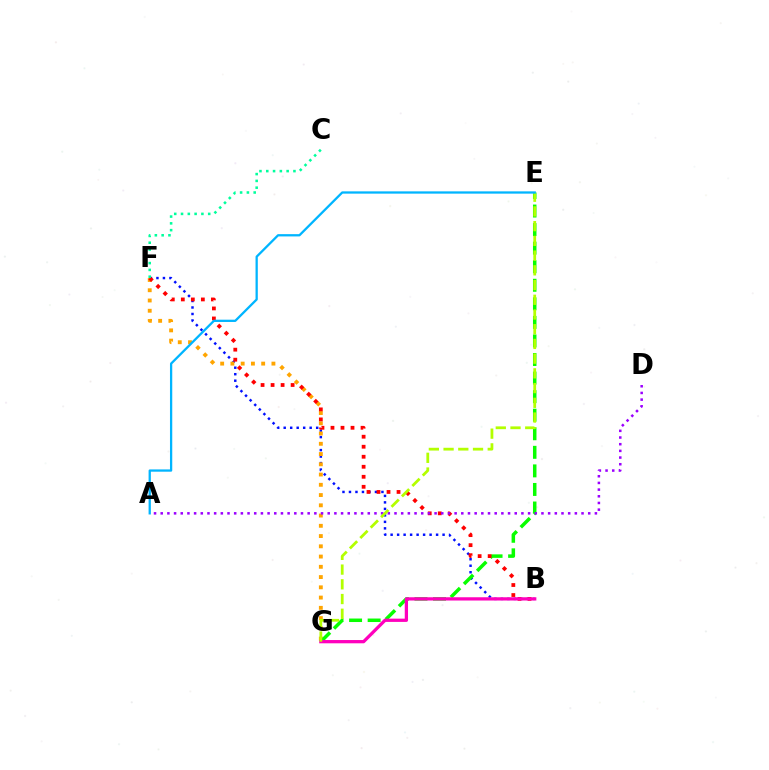{('B', 'F'): [{'color': '#0010ff', 'line_style': 'dotted', 'thickness': 1.76}, {'color': '#ff0000', 'line_style': 'dotted', 'thickness': 2.72}], ('F', 'G'): [{'color': '#ffa500', 'line_style': 'dotted', 'thickness': 2.79}], ('E', 'G'): [{'color': '#08ff00', 'line_style': 'dashed', 'thickness': 2.52}, {'color': '#b3ff00', 'line_style': 'dashed', 'thickness': 2.0}], ('A', 'D'): [{'color': '#9b00ff', 'line_style': 'dotted', 'thickness': 1.81}], ('B', 'G'): [{'color': '#ff00bd', 'line_style': 'solid', 'thickness': 2.35}], ('C', 'F'): [{'color': '#00ff9d', 'line_style': 'dotted', 'thickness': 1.85}], ('A', 'E'): [{'color': '#00b5ff', 'line_style': 'solid', 'thickness': 1.64}]}